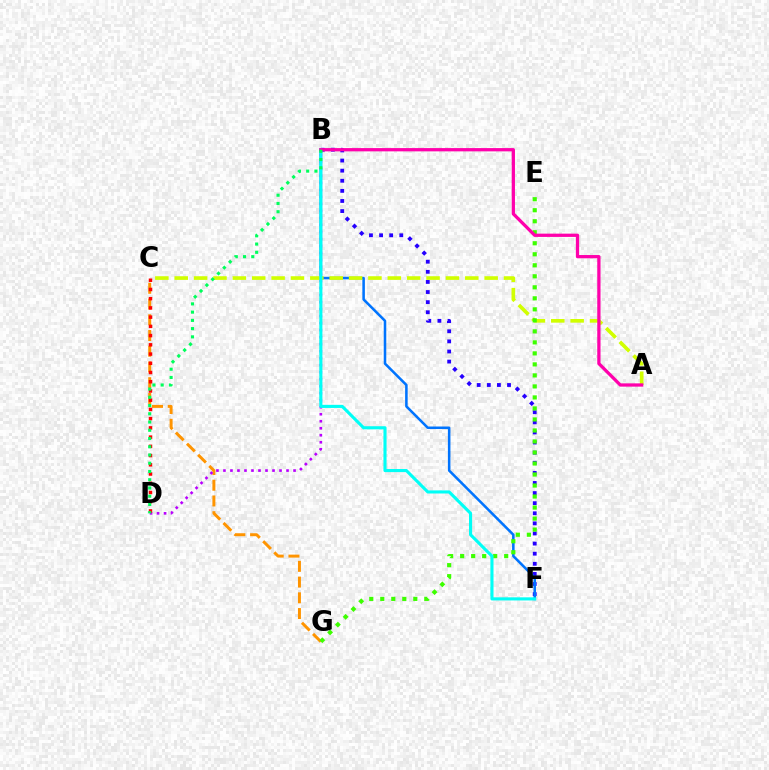{('B', 'F'): [{'color': '#2500ff', 'line_style': 'dotted', 'thickness': 2.75}, {'color': '#0074ff', 'line_style': 'solid', 'thickness': 1.83}, {'color': '#00fff6', 'line_style': 'solid', 'thickness': 2.24}], ('C', 'G'): [{'color': '#ff9400', 'line_style': 'dashed', 'thickness': 2.14}], ('B', 'D'): [{'color': '#b900ff', 'line_style': 'dotted', 'thickness': 1.9}, {'color': '#00ff5c', 'line_style': 'dotted', 'thickness': 2.24}], ('A', 'C'): [{'color': '#d1ff00', 'line_style': 'dashed', 'thickness': 2.63}], ('E', 'G'): [{'color': '#3dff00', 'line_style': 'dotted', 'thickness': 2.99}], ('A', 'B'): [{'color': '#ff00ac', 'line_style': 'solid', 'thickness': 2.35}], ('C', 'D'): [{'color': '#ff0000', 'line_style': 'dotted', 'thickness': 2.51}]}